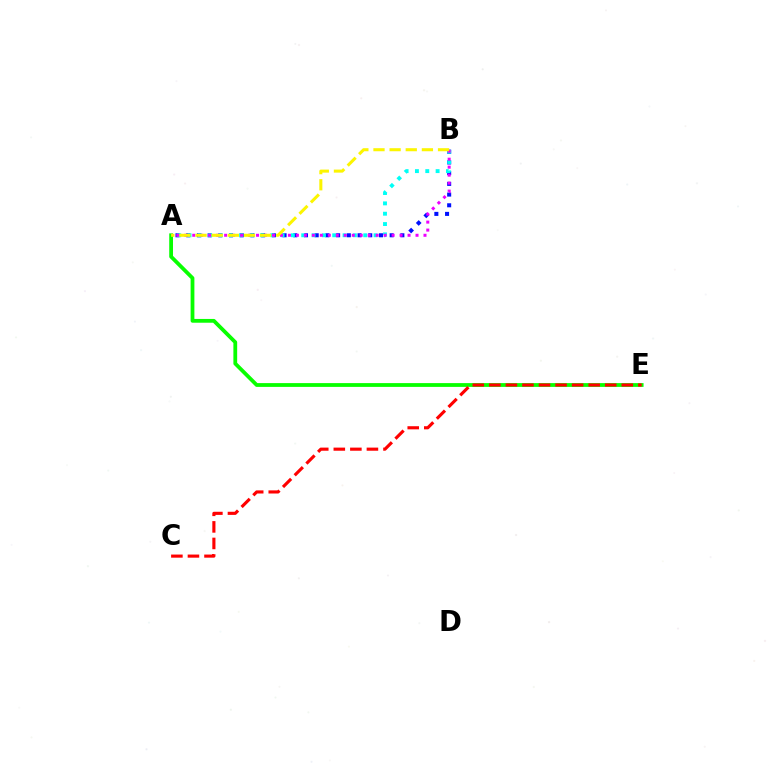{('A', 'E'): [{'color': '#08ff00', 'line_style': 'solid', 'thickness': 2.72}], ('A', 'B'): [{'color': '#0010ff', 'line_style': 'dotted', 'thickness': 2.91}, {'color': '#00fff6', 'line_style': 'dotted', 'thickness': 2.81}, {'color': '#ee00ff', 'line_style': 'dotted', 'thickness': 2.17}, {'color': '#fcf500', 'line_style': 'dashed', 'thickness': 2.19}], ('C', 'E'): [{'color': '#ff0000', 'line_style': 'dashed', 'thickness': 2.25}]}